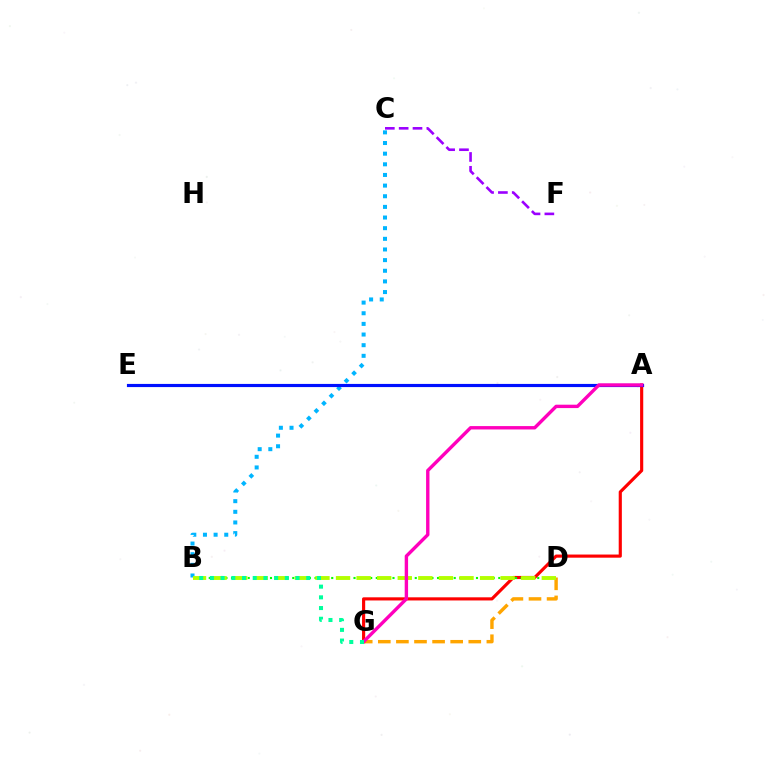{('C', 'F'): [{'color': '#9b00ff', 'line_style': 'dashed', 'thickness': 1.88}], ('D', 'G'): [{'color': '#ffa500', 'line_style': 'dashed', 'thickness': 2.46}], ('A', 'G'): [{'color': '#ff0000', 'line_style': 'solid', 'thickness': 2.26}, {'color': '#ff00bd', 'line_style': 'solid', 'thickness': 2.44}], ('B', 'D'): [{'color': '#08ff00', 'line_style': 'dotted', 'thickness': 1.51}, {'color': '#b3ff00', 'line_style': 'dashed', 'thickness': 2.8}], ('B', 'C'): [{'color': '#00b5ff', 'line_style': 'dotted', 'thickness': 2.89}], ('A', 'E'): [{'color': '#0010ff', 'line_style': 'solid', 'thickness': 2.27}], ('B', 'G'): [{'color': '#00ff9d', 'line_style': 'dotted', 'thickness': 2.91}]}